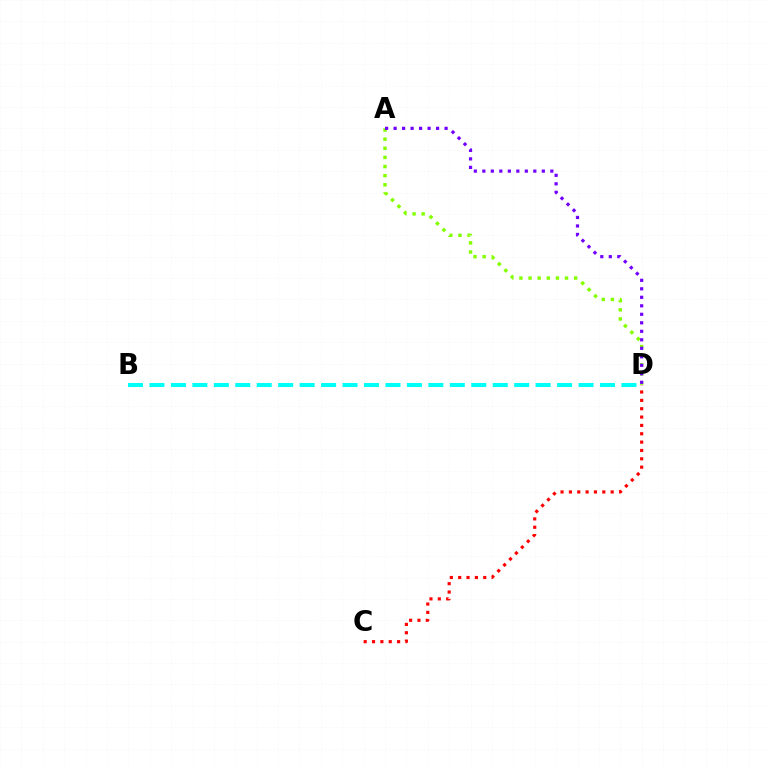{('A', 'D'): [{'color': '#84ff00', 'line_style': 'dotted', 'thickness': 2.48}, {'color': '#7200ff', 'line_style': 'dotted', 'thickness': 2.31}], ('C', 'D'): [{'color': '#ff0000', 'line_style': 'dotted', 'thickness': 2.27}], ('B', 'D'): [{'color': '#00fff6', 'line_style': 'dashed', 'thickness': 2.91}]}